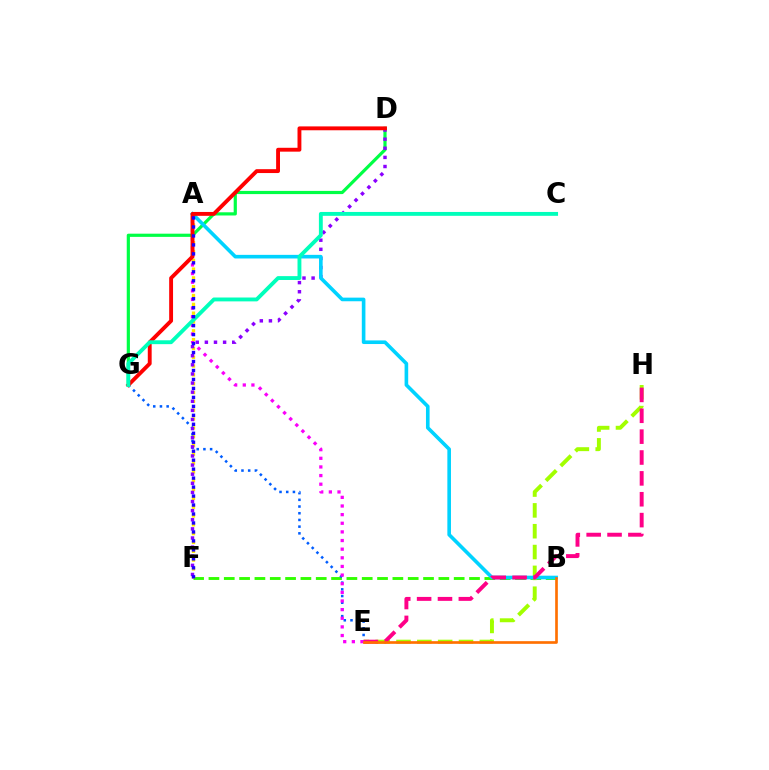{('B', 'F'): [{'color': '#31ff00', 'line_style': 'dashed', 'thickness': 2.08}], ('E', 'H'): [{'color': '#a2ff00', 'line_style': 'dashed', 'thickness': 2.83}, {'color': '#ff0088', 'line_style': 'dashed', 'thickness': 2.83}], ('A', 'F'): [{'color': '#ffe600', 'line_style': 'dotted', 'thickness': 2.4}, {'color': '#1900ff', 'line_style': 'dotted', 'thickness': 2.44}], ('E', 'G'): [{'color': '#005dff', 'line_style': 'dotted', 'thickness': 1.82}], ('D', 'G'): [{'color': '#00ff45', 'line_style': 'solid', 'thickness': 2.3}, {'color': '#ff0000', 'line_style': 'solid', 'thickness': 2.79}], ('D', 'F'): [{'color': '#8a00ff', 'line_style': 'dotted', 'thickness': 2.48}], ('A', 'B'): [{'color': '#00d3ff', 'line_style': 'solid', 'thickness': 2.6}], ('A', 'E'): [{'color': '#fa00f9', 'line_style': 'dotted', 'thickness': 2.35}], ('C', 'G'): [{'color': '#00ffbb', 'line_style': 'solid', 'thickness': 2.79}], ('B', 'E'): [{'color': '#ff7000', 'line_style': 'solid', 'thickness': 1.92}]}